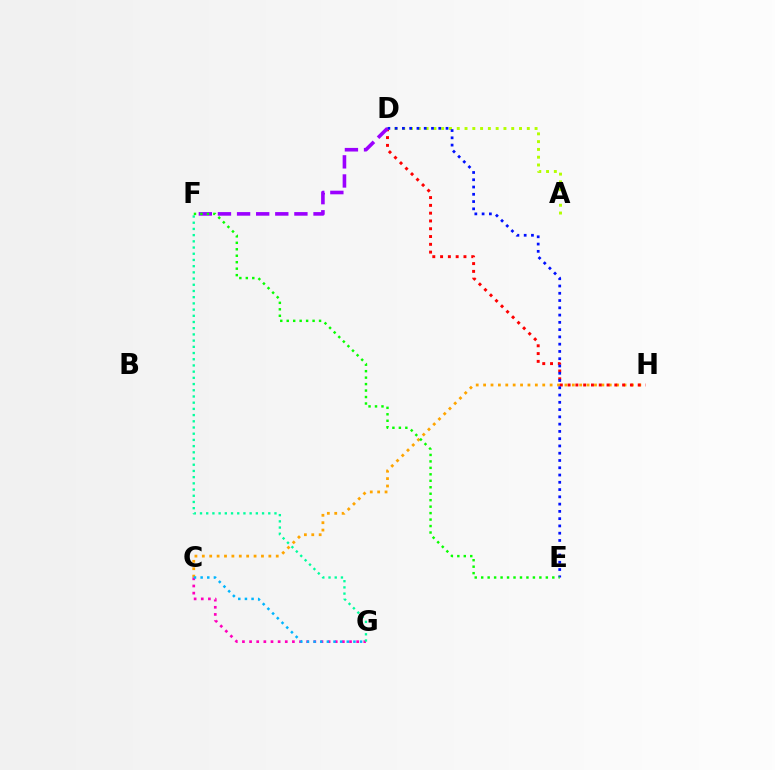{('C', 'H'): [{'color': '#ffa500', 'line_style': 'dotted', 'thickness': 2.01}], ('C', 'G'): [{'color': '#ff00bd', 'line_style': 'dotted', 'thickness': 1.94}, {'color': '#00b5ff', 'line_style': 'dotted', 'thickness': 1.8}], ('D', 'H'): [{'color': '#ff0000', 'line_style': 'dotted', 'thickness': 2.12}], ('F', 'G'): [{'color': '#00ff9d', 'line_style': 'dotted', 'thickness': 1.69}], ('A', 'D'): [{'color': '#b3ff00', 'line_style': 'dotted', 'thickness': 2.11}], ('D', 'E'): [{'color': '#0010ff', 'line_style': 'dotted', 'thickness': 1.98}], ('D', 'F'): [{'color': '#9b00ff', 'line_style': 'dashed', 'thickness': 2.6}], ('E', 'F'): [{'color': '#08ff00', 'line_style': 'dotted', 'thickness': 1.76}]}